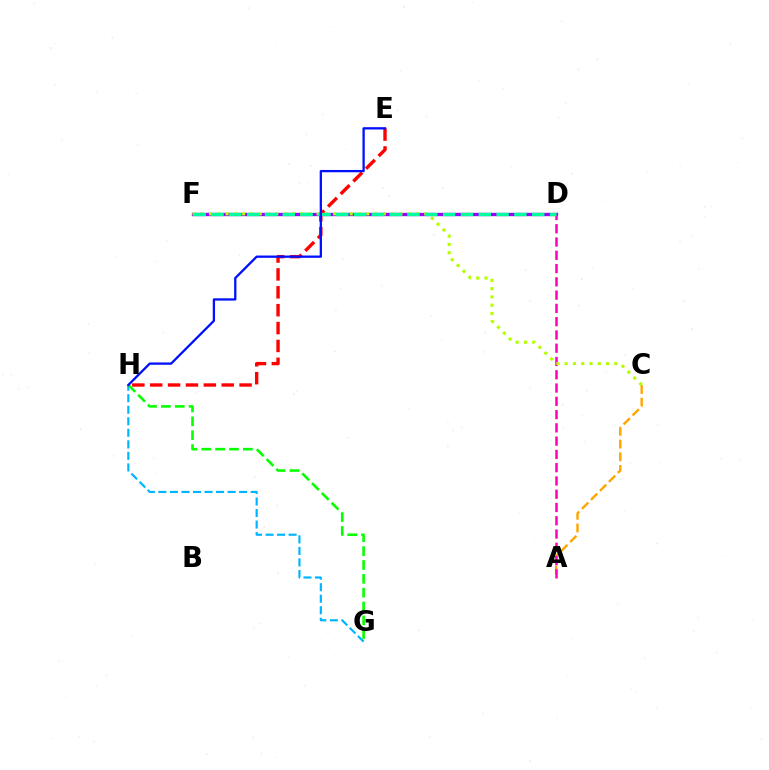{('D', 'F'): [{'color': '#9b00ff', 'line_style': 'solid', 'thickness': 2.39}, {'color': '#00ff9d', 'line_style': 'dashed', 'thickness': 2.42}], ('E', 'H'): [{'color': '#ff0000', 'line_style': 'dashed', 'thickness': 2.43}, {'color': '#0010ff', 'line_style': 'solid', 'thickness': 1.65}], ('A', 'C'): [{'color': '#ffa500', 'line_style': 'dashed', 'thickness': 1.73}], ('A', 'D'): [{'color': '#ff00bd', 'line_style': 'dashed', 'thickness': 1.8}], ('G', 'H'): [{'color': '#00b5ff', 'line_style': 'dashed', 'thickness': 1.57}, {'color': '#08ff00', 'line_style': 'dashed', 'thickness': 1.88}], ('C', 'F'): [{'color': '#b3ff00', 'line_style': 'dotted', 'thickness': 2.25}]}